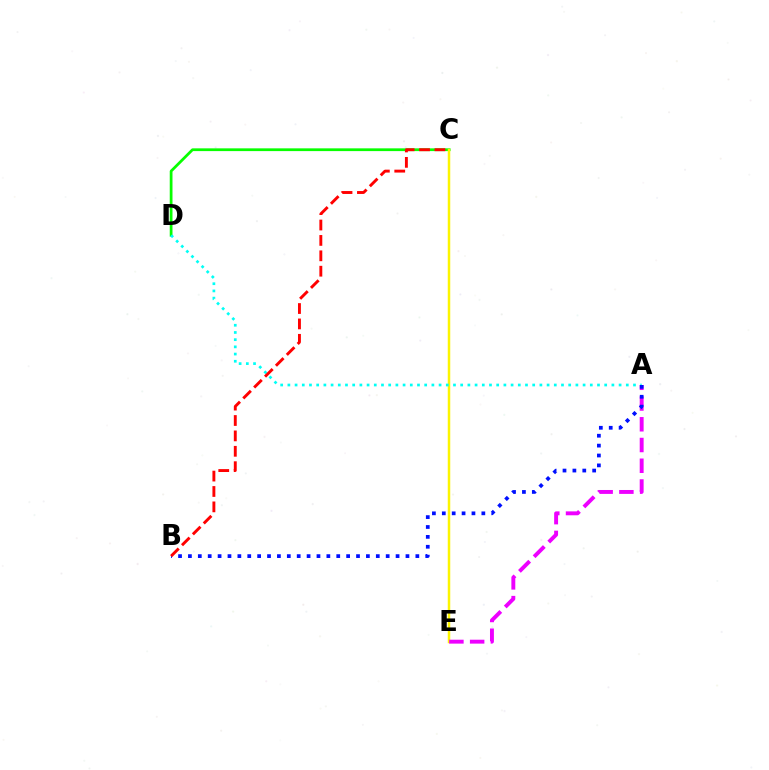{('C', 'D'): [{'color': '#08ff00', 'line_style': 'solid', 'thickness': 1.98}], ('C', 'E'): [{'color': '#fcf500', 'line_style': 'solid', 'thickness': 1.8}], ('A', 'E'): [{'color': '#ee00ff', 'line_style': 'dashed', 'thickness': 2.82}], ('A', 'D'): [{'color': '#00fff6', 'line_style': 'dotted', 'thickness': 1.96}], ('A', 'B'): [{'color': '#0010ff', 'line_style': 'dotted', 'thickness': 2.69}], ('B', 'C'): [{'color': '#ff0000', 'line_style': 'dashed', 'thickness': 2.09}]}